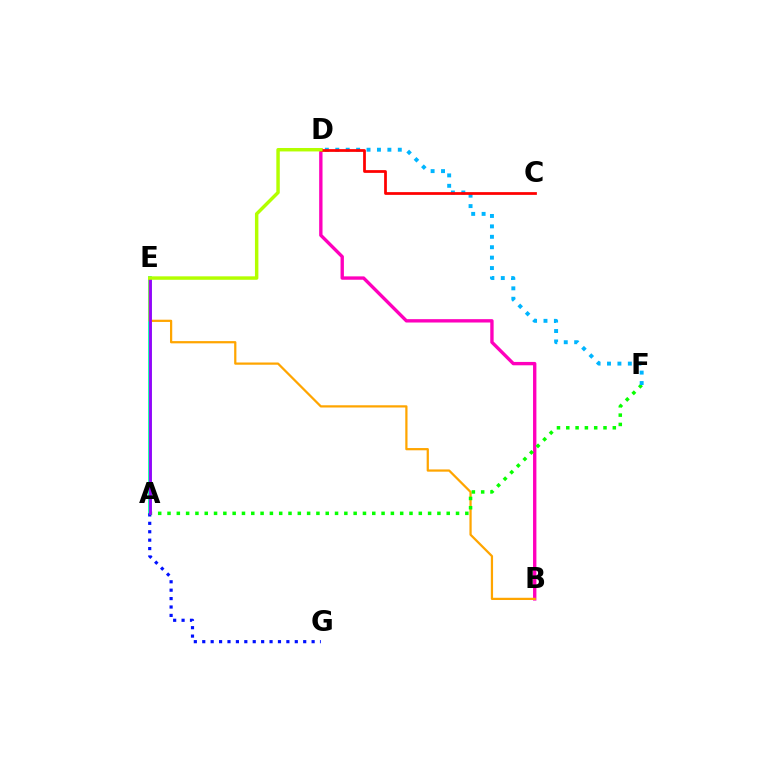{('B', 'D'): [{'color': '#ff00bd', 'line_style': 'solid', 'thickness': 2.42}], ('A', 'E'): [{'color': '#00ff9d', 'line_style': 'solid', 'thickness': 2.68}, {'color': '#9b00ff', 'line_style': 'solid', 'thickness': 2.02}], ('A', 'G'): [{'color': '#0010ff', 'line_style': 'dotted', 'thickness': 2.29}], ('B', 'E'): [{'color': '#ffa500', 'line_style': 'solid', 'thickness': 1.61}], ('A', 'F'): [{'color': '#08ff00', 'line_style': 'dotted', 'thickness': 2.53}], ('D', 'F'): [{'color': '#00b5ff', 'line_style': 'dotted', 'thickness': 2.83}], ('C', 'D'): [{'color': '#ff0000', 'line_style': 'solid', 'thickness': 1.98}], ('D', 'E'): [{'color': '#b3ff00', 'line_style': 'solid', 'thickness': 2.48}]}